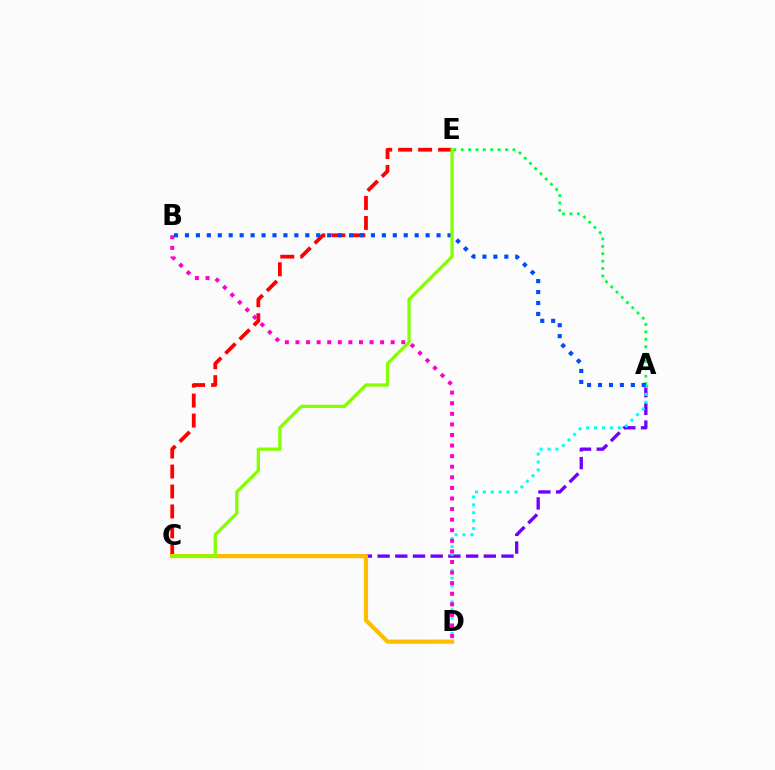{('A', 'C'): [{'color': '#7200ff', 'line_style': 'dashed', 'thickness': 2.4}], ('A', 'D'): [{'color': '#00fff6', 'line_style': 'dotted', 'thickness': 2.15}], ('C', 'E'): [{'color': '#ff0000', 'line_style': 'dashed', 'thickness': 2.71}, {'color': '#84ff00', 'line_style': 'solid', 'thickness': 2.36}], ('A', 'E'): [{'color': '#00ff39', 'line_style': 'dotted', 'thickness': 2.01}], ('C', 'D'): [{'color': '#ffbd00', 'line_style': 'solid', 'thickness': 3.0}], ('B', 'D'): [{'color': '#ff00cf', 'line_style': 'dotted', 'thickness': 2.88}], ('A', 'B'): [{'color': '#004bff', 'line_style': 'dotted', 'thickness': 2.97}]}